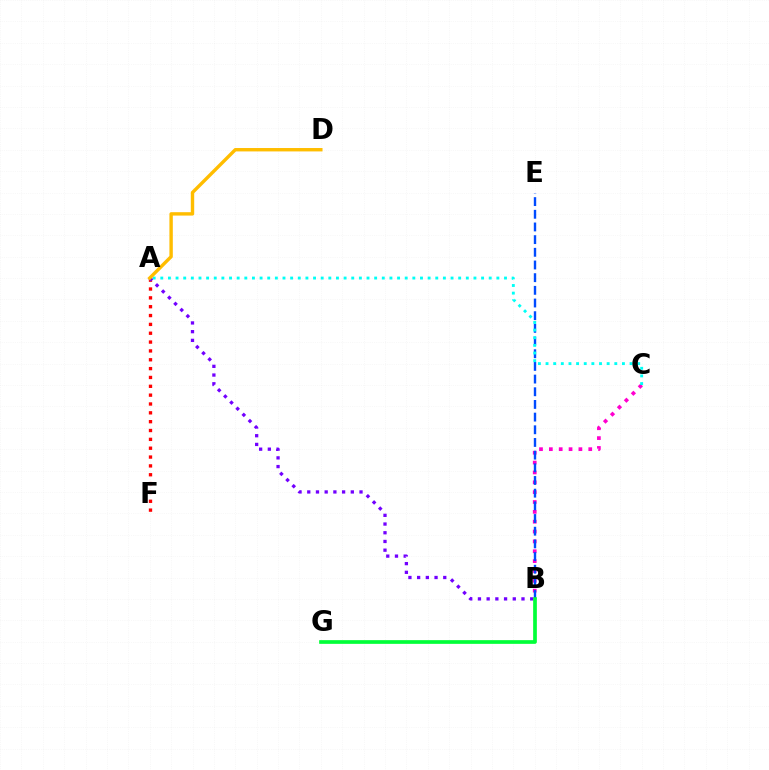{('A', 'F'): [{'color': '#ff0000', 'line_style': 'dotted', 'thickness': 2.4}], ('B', 'G'): [{'color': '#84ff00', 'line_style': 'solid', 'thickness': 1.69}, {'color': '#00ff39', 'line_style': 'solid', 'thickness': 2.63}], ('B', 'C'): [{'color': '#ff00cf', 'line_style': 'dotted', 'thickness': 2.68}], ('B', 'E'): [{'color': '#004bff', 'line_style': 'dashed', 'thickness': 1.72}], ('A', 'C'): [{'color': '#00fff6', 'line_style': 'dotted', 'thickness': 2.08}], ('A', 'B'): [{'color': '#7200ff', 'line_style': 'dotted', 'thickness': 2.37}], ('A', 'D'): [{'color': '#ffbd00', 'line_style': 'solid', 'thickness': 2.45}]}